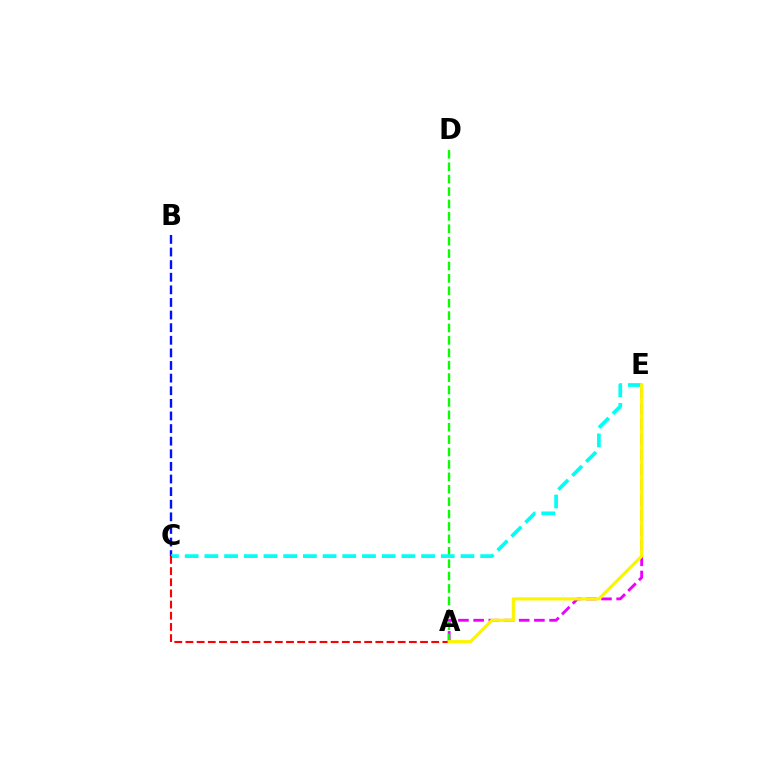{('A', 'E'): [{'color': '#ee00ff', 'line_style': 'dashed', 'thickness': 2.06}, {'color': '#fcf500', 'line_style': 'solid', 'thickness': 2.29}], ('A', 'D'): [{'color': '#08ff00', 'line_style': 'dashed', 'thickness': 1.69}], ('B', 'C'): [{'color': '#0010ff', 'line_style': 'dashed', 'thickness': 1.71}], ('C', 'E'): [{'color': '#00fff6', 'line_style': 'dashed', 'thickness': 2.68}], ('A', 'C'): [{'color': '#ff0000', 'line_style': 'dashed', 'thickness': 1.52}]}